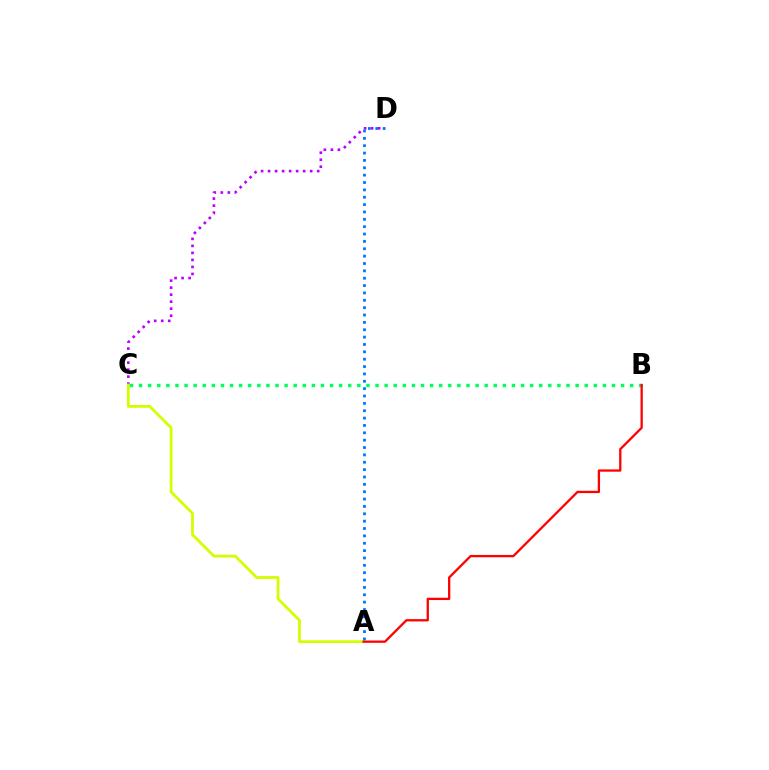{('C', 'D'): [{'color': '#b900ff', 'line_style': 'dotted', 'thickness': 1.91}], ('A', 'C'): [{'color': '#d1ff00', 'line_style': 'solid', 'thickness': 2.01}], ('A', 'D'): [{'color': '#0074ff', 'line_style': 'dotted', 'thickness': 2.0}], ('B', 'C'): [{'color': '#00ff5c', 'line_style': 'dotted', 'thickness': 2.47}], ('A', 'B'): [{'color': '#ff0000', 'line_style': 'solid', 'thickness': 1.65}]}